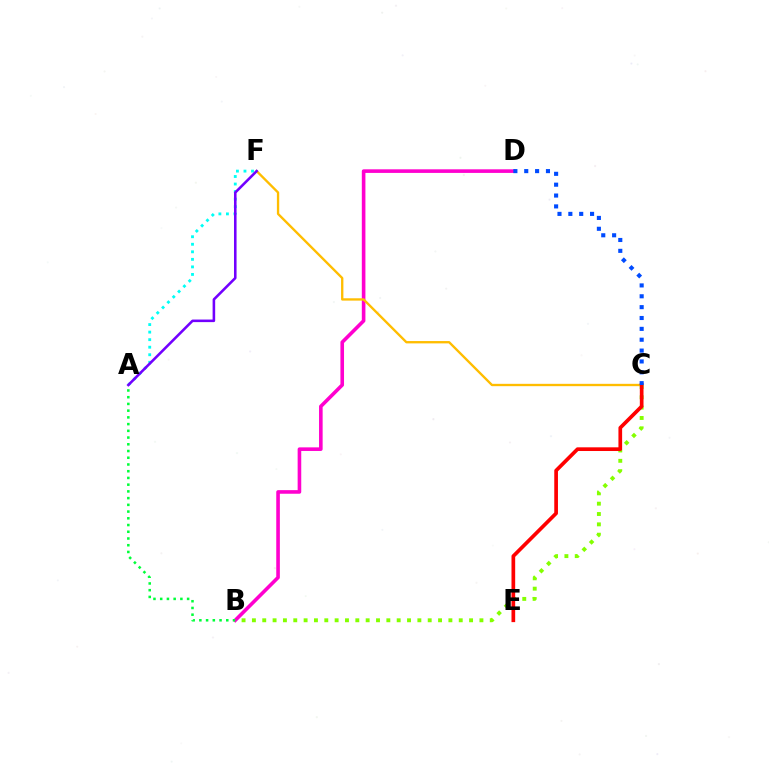{('B', 'C'): [{'color': '#84ff00', 'line_style': 'dotted', 'thickness': 2.81}], ('B', 'D'): [{'color': '#ff00cf', 'line_style': 'solid', 'thickness': 2.6}], ('A', 'B'): [{'color': '#00ff39', 'line_style': 'dotted', 'thickness': 1.83}], ('A', 'F'): [{'color': '#00fff6', 'line_style': 'dotted', 'thickness': 2.05}, {'color': '#7200ff', 'line_style': 'solid', 'thickness': 1.85}], ('C', 'F'): [{'color': '#ffbd00', 'line_style': 'solid', 'thickness': 1.68}], ('C', 'E'): [{'color': '#ff0000', 'line_style': 'solid', 'thickness': 2.66}], ('C', 'D'): [{'color': '#004bff', 'line_style': 'dotted', 'thickness': 2.95}]}